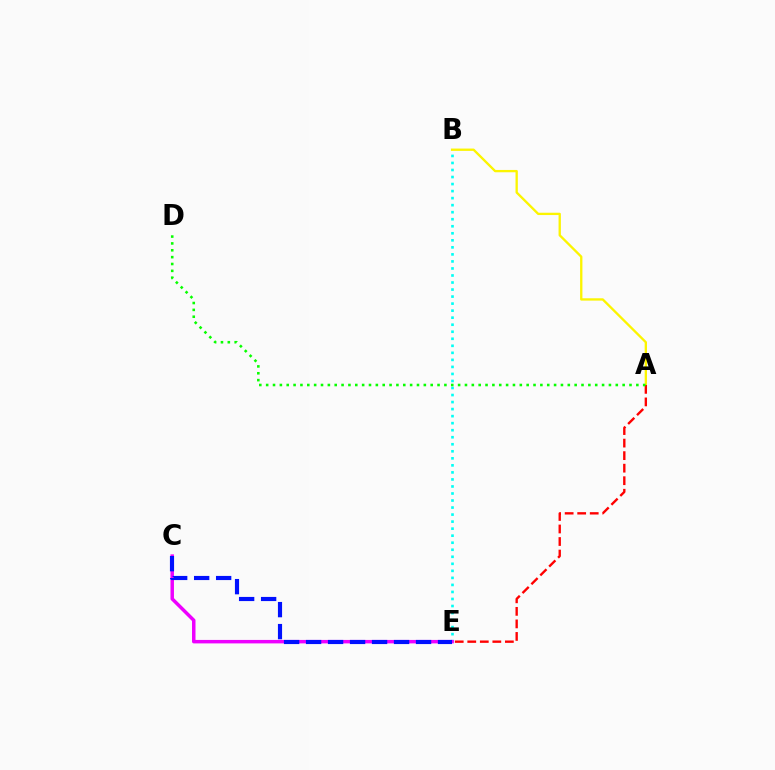{('A', 'B'): [{'color': '#fcf500', 'line_style': 'solid', 'thickness': 1.68}], ('B', 'E'): [{'color': '#00fff6', 'line_style': 'dotted', 'thickness': 1.91}], ('A', 'E'): [{'color': '#ff0000', 'line_style': 'dashed', 'thickness': 1.7}], ('A', 'D'): [{'color': '#08ff00', 'line_style': 'dotted', 'thickness': 1.86}], ('C', 'E'): [{'color': '#ee00ff', 'line_style': 'solid', 'thickness': 2.5}, {'color': '#0010ff', 'line_style': 'dashed', 'thickness': 2.99}]}